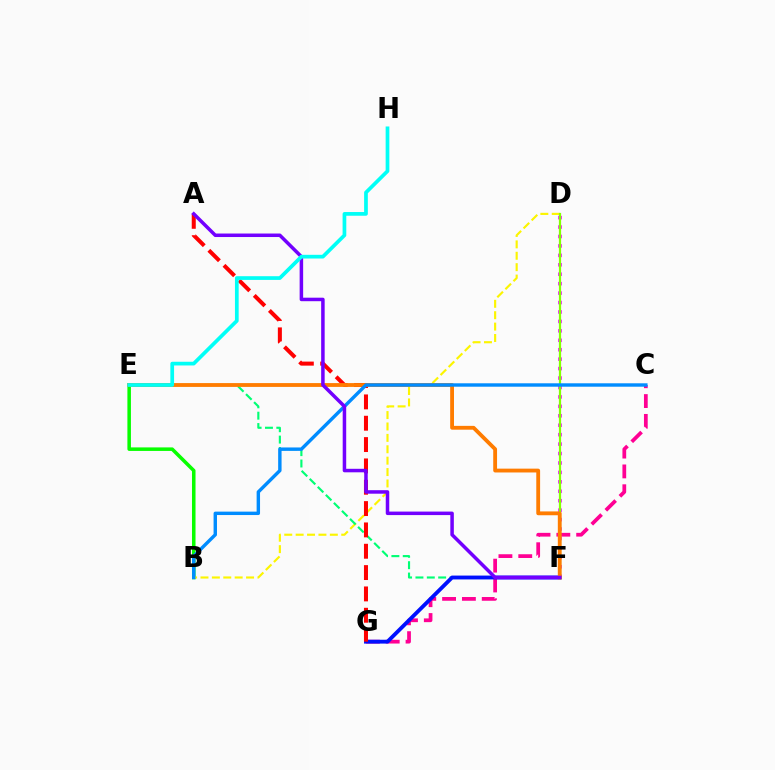{('B', 'E'): [{'color': '#08ff00', 'line_style': 'solid', 'thickness': 2.54}], ('B', 'D'): [{'color': '#fcf500', 'line_style': 'dashed', 'thickness': 1.55}], ('E', 'F'): [{'color': '#00ff74', 'line_style': 'dashed', 'thickness': 1.54}, {'color': '#ff7c00', 'line_style': 'solid', 'thickness': 2.75}], ('C', 'G'): [{'color': '#ff0094', 'line_style': 'dashed', 'thickness': 2.69}], ('F', 'G'): [{'color': '#0010ff', 'line_style': 'solid', 'thickness': 2.78}], ('A', 'G'): [{'color': '#ff0000', 'line_style': 'dashed', 'thickness': 2.9}], ('D', 'F'): [{'color': '#ee00ff', 'line_style': 'dotted', 'thickness': 2.56}, {'color': '#84ff00', 'line_style': 'solid', 'thickness': 1.6}], ('B', 'C'): [{'color': '#008cff', 'line_style': 'solid', 'thickness': 2.46}], ('A', 'F'): [{'color': '#7200ff', 'line_style': 'solid', 'thickness': 2.52}], ('E', 'H'): [{'color': '#00fff6', 'line_style': 'solid', 'thickness': 2.67}]}